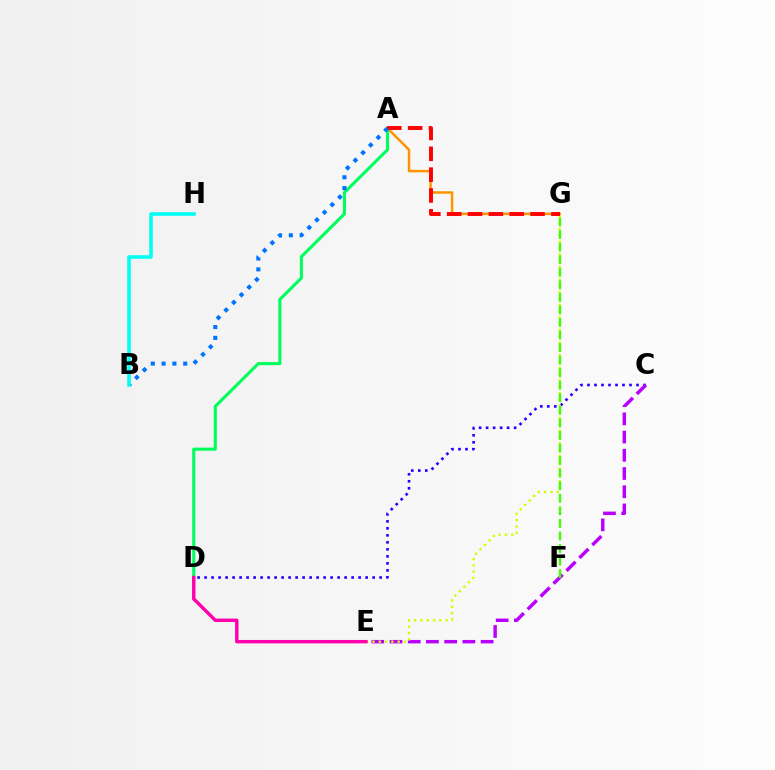{('A', 'G'): [{'color': '#ff9400', 'line_style': 'solid', 'thickness': 1.78}, {'color': '#ff0000', 'line_style': 'dashed', 'thickness': 2.83}], ('A', 'D'): [{'color': '#00ff5c', 'line_style': 'solid', 'thickness': 2.22}], ('C', 'D'): [{'color': '#2500ff', 'line_style': 'dotted', 'thickness': 1.9}], ('C', 'E'): [{'color': '#b900ff', 'line_style': 'dashed', 'thickness': 2.48}], ('E', 'G'): [{'color': '#d1ff00', 'line_style': 'dotted', 'thickness': 1.71}], ('D', 'E'): [{'color': '#ff00ac', 'line_style': 'solid', 'thickness': 2.45}], ('A', 'B'): [{'color': '#0074ff', 'line_style': 'dotted', 'thickness': 2.94}], ('B', 'H'): [{'color': '#00fff6', 'line_style': 'solid', 'thickness': 2.57}], ('F', 'G'): [{'color': '#3dff00', 'line_style': 'dashed', 'thickness': 1.71}]}